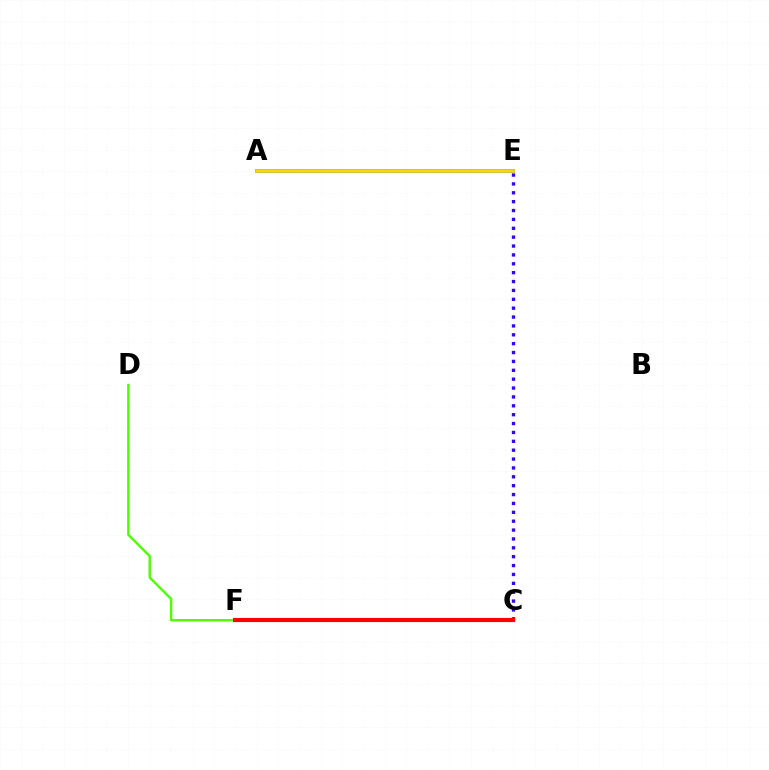{('A', 'E'): [{'color': '#ff00ed', 'line_style': 'dotted', 'thickness': 1.65}, {'color': '#009eff', 'line_style': 'solid', 'thickness': 2.69}, {'color': '#ffd500', 'line_style': 'solid', 'thickness': 2.53}], ('C', 'F'): [{'color': '#00ff86', 'line_style': 'dashed', 'thickness': 1.79}, {'color': '#ff0000', 'line_style': 'solid', 'thickness': 2.97}], ('D', 'F'): [{'color': '#4fff00', 'line_style': 'solid', 'thickness': 1.73}], ('C', 'E'): [{'color': '#3700ff', 'line_style': 'dotted', 'thickness': 2.41}]}